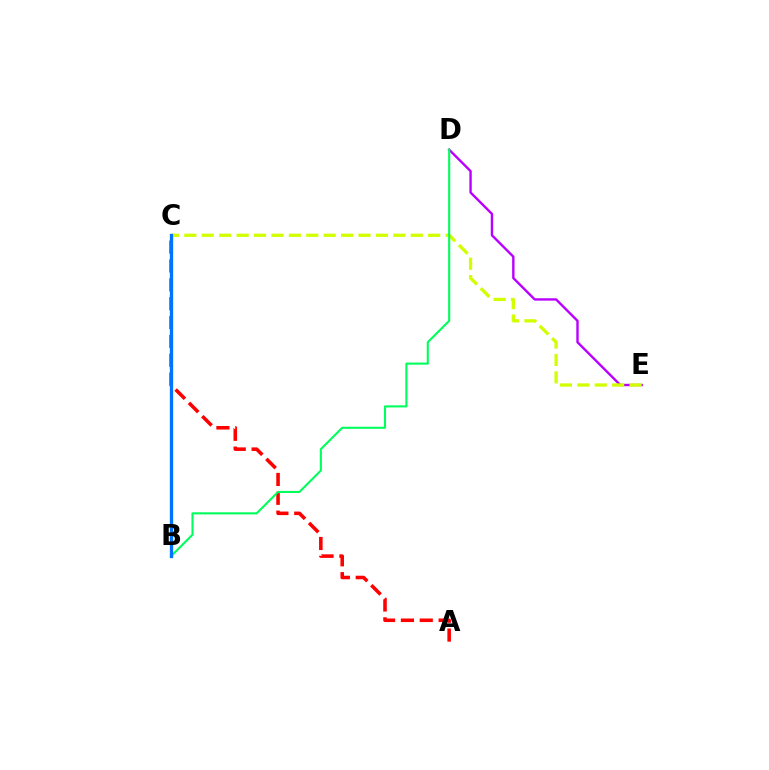{('D', 'E'): [{'color': '#b900ff', 'line_style': 'solid', 'thickness': 1.72}], ('C', 'E'): [{'color': '#d1ff00', 'line_style': 'dashed', 'thickness': 2.37}], ('A', 'C'): [{'color': '#ff0000', 'line_style': 'dashed', 'thickness': 2.56}], ('B', 'D'): [{'color': '#00ff5c', 'line_style': 'solid', 'thickness': 1.51}], ('B', 'C'): [{'color': '#0074ff', 'line_style': 'solid', 'thickness': 2.38}]}